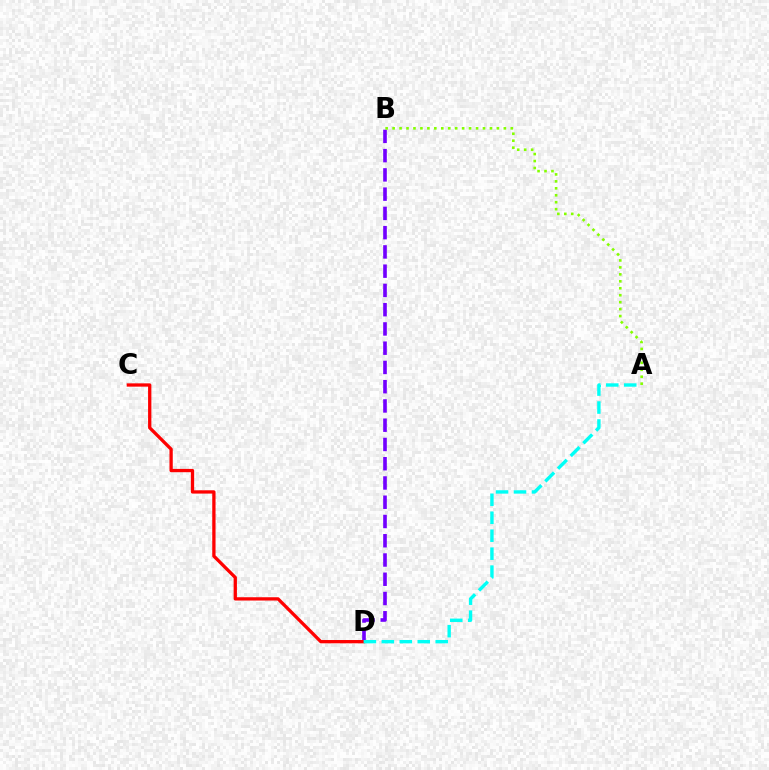{('B', 'D'): [{'color': '#7200ff', 'line_style': 'dashed', 'thickness': 2.62}], ('C', 'D'): [{'color': '#ff0000', 'line_style': 'solid', 'thickness': 2.37}], ('A', 'B'): [{'color': '#84ff00', 'line_style': 'dotted', 'thickness': 1.89}], ('A', 'D'): [{'color': '#00fff6', 'line_style': 'dashed', 'thickness': 2.44}]}